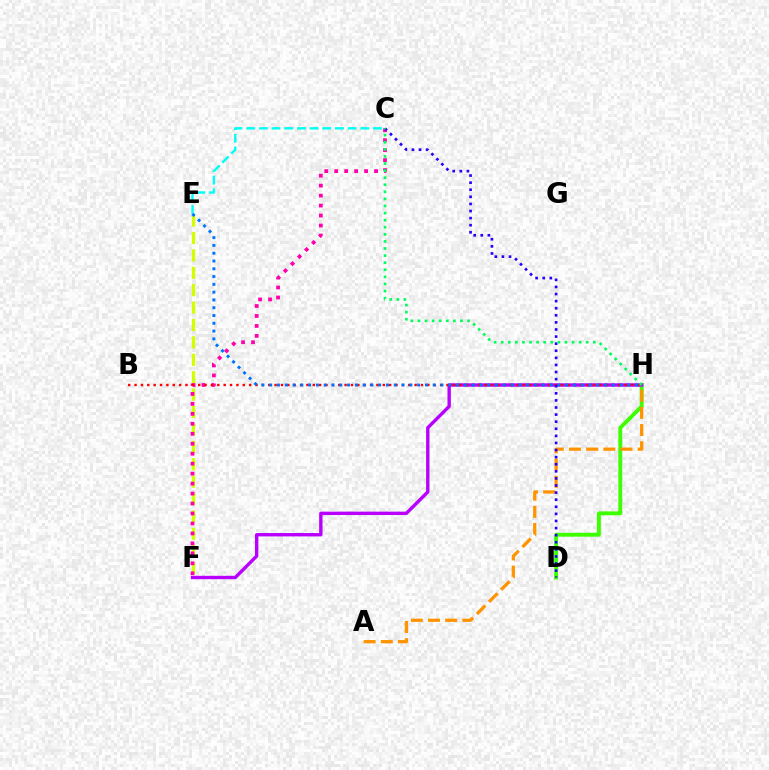{('C', 'E'): [{'color': '#00fff6', 'line_style': 'dashed', 'thickness': 1.72}], ('D', 'H'): [{'color': '#3dff00', 'line_style': 'solid', 'thickness': 2.8}], ('A', 'H'): [{'color': '#ff9400', 'line_style': 'dashed', 'thickness': 2.33}], ('F', 'H'): [{'color': '#b900ff', 'line_style': 'solid', 'thickness': 2.43}], ('E', 'F'): [{'color': '#d1ff00', 'line_style': 'dashed', 'thickness': 2.36}], ('C', 'F'): [{'color': '#ff00ac', 'line_style': 'dotted', 'thickness': 2.71}], ('B', 'H'): [{'color': '#ff0000', 'line_style': 'dotted', 'thickness': 1.73}], ('E', 'H'): [{'color': '#0074ff', 'line_style': 'dotted', 'thickness': 2.12}], ('C', 'D'): [{'color': '#2500ff', 'line_style': 'dotted', 'thickness': 1.93}], ('C', 'H'): [{'color': '#00ff5c', 'line_style': 'dotted', 'thickness': 1.92}]}